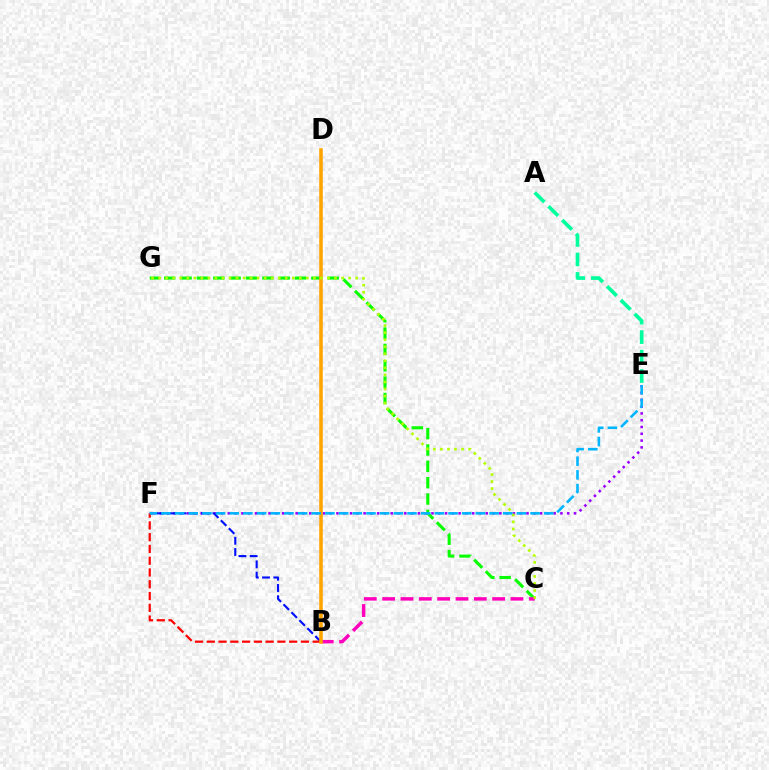{('E', 'F'): [{'color': '#9b00ff', 'line_style': 'dotted', 'thickness': 1.84}, {'color': '#00b5ff', 'line_style': 'dashed', 'thickness': 1.86}], ('C', 'G'): [{'color': '#08ff00', 'line_style': 'dashed', 'thickness': 2.22}, {'color': '#b3ff00', 'line_style': 'dotted', 'thickness': 1.91}], ('B', 'C'): [{'color': '#ff00bd', 'line_style': 'dashed', 'thickness': 2.49}], ('B', 'F'): [{'color': '#0010ff', 'line_style': 'dashed', 'thickness': 1.53}, {'color': '#ff0000', 'line_style': 'dashed', 'thickness': 1.6}], ('B', 'D'): [{'color': '#ffa500', 'line_style': 'solid', 'thickness': 2.57}], ('A', 'E'): [{'color': '#00ff9d', 'line_style': 'dashed', 'thickness': 2.64}]}